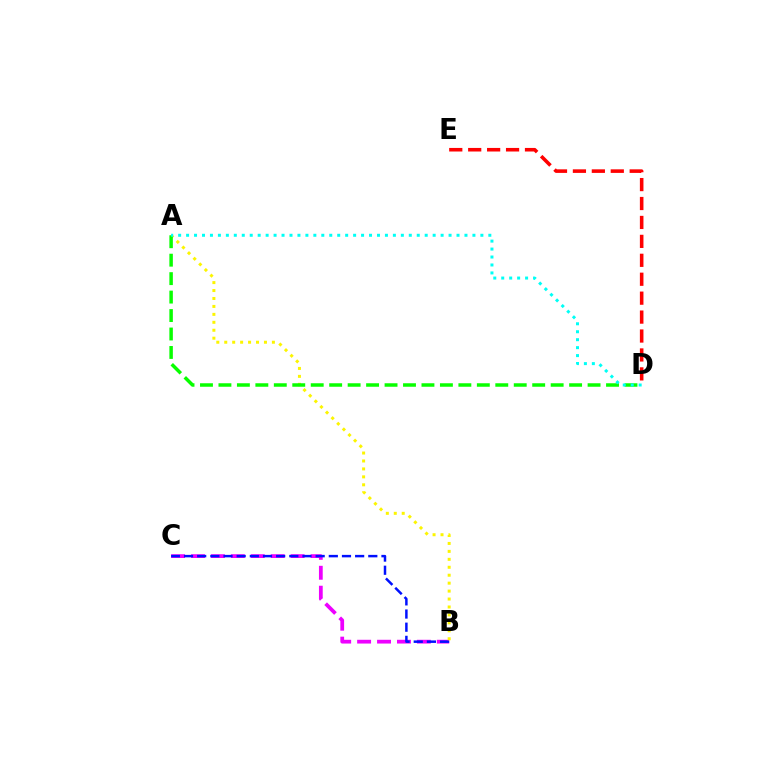{('B', 'C'): [{'color': '#ee00ff', 'line_style': 'dashed', 'thickness': 2.71}, {'color': '#0010ff', 'line_style': 'dashed', 'thickness': 1.79}], ('A', 'B'): [{'color': '#fcf500', 'line_style': 'dotted', 'thickness': 2.16}], ('A', 'D'): [{'color': '#08ff00', 'line_style': 'dashed', 'thickness': 2.51}, {'color': '#00fff6', 'line_style': 'dotted', 'thickness': 2.16}], ('D', 'E'): [{'color': '#ff0000', 'line_style': 'dashed', 'thickness': 2.57}]}